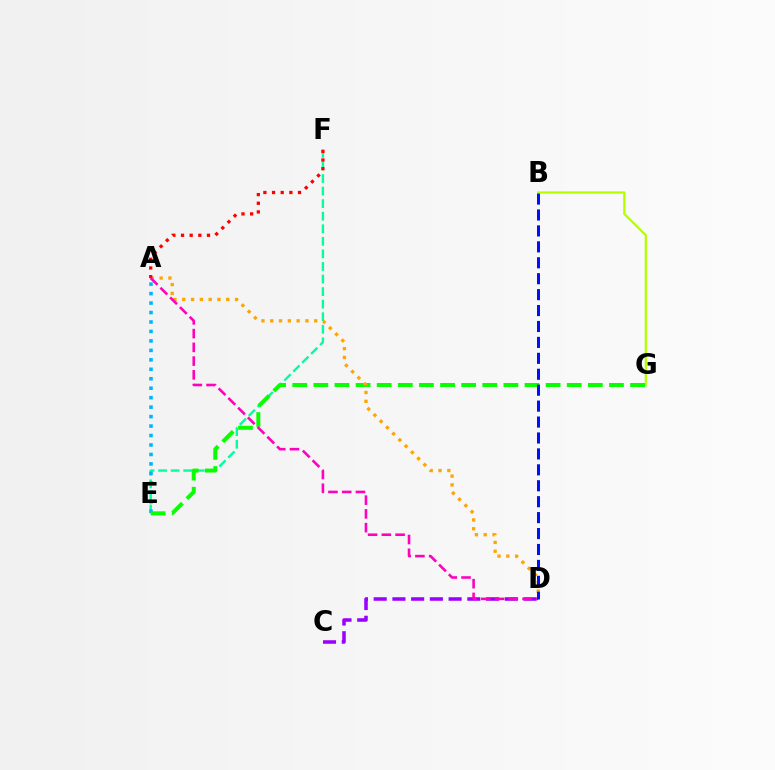{('B', 'G'): [{'color': '#b3ff00', 'line_style': 'solid', 'thickness': 1.61}], ('E', 'F'): [{'color': '#00ff9d', 'line_style': 'dashed', 'thickness': 1.71}], ('A', 'E'): [{'color': '#00b5ff', 'line_style': 'dotted', 'thickness': 2.57}], ('E', 'G'): [{'color': '#08ff00', 'line_style': 'dashed', 'thickness': 2.87}], ('A', 'D'): [{'color': '#ffa500', 'line_style': 'dotted', 'thickness': 2.39}, {'color': '#ff00bd', 'line_style': 'dashed', 'thickness': 1.87}], ('A', 'F'): [{'color': '#ff0000', 'line_style': 'dotted', 'thickness': 2.35}], ('C', 'D'): [{'color': '#9b00ff', 'line_style': 'dashed', 'thickness': 2.54}], ('B', 'D'): [{'color': '#0010ff', 'line_style': 'dashed', 'thickness': 2.16}]}